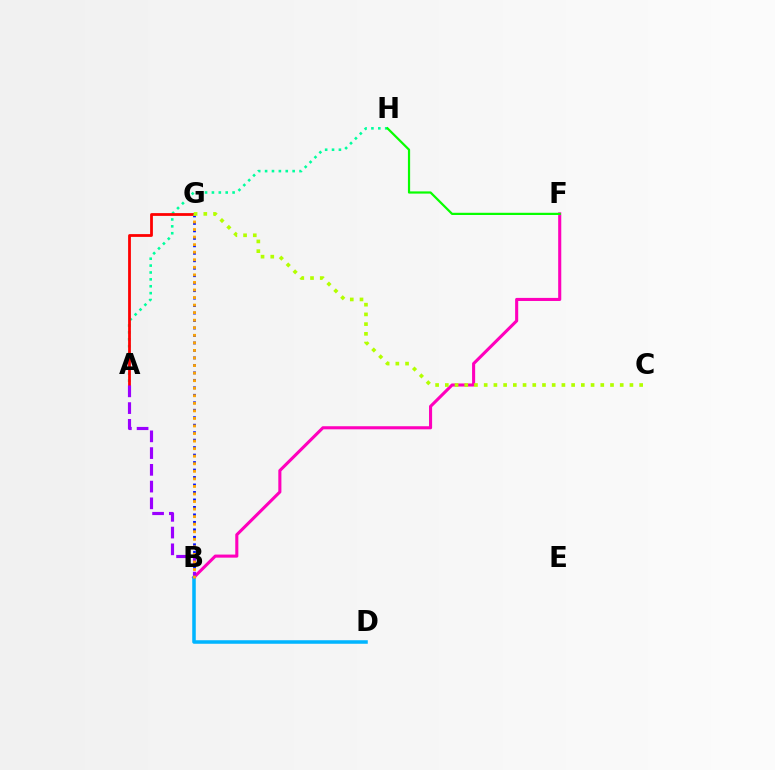{('A', 'H'): [{'color': '#00ff9d', 'line_style': 'dotted', 'thickness': 1.87}], ('B', 'F'): [{'color': '#ff00bd', 'line_style': 'solid', 'thickness': 2.22}], ('A', 'G'): [{'color': '#ff0000', 'line_style': 'solid', 'thickness': 2.0}], ('B', 'G'): [{'color': '#0010ff', 'line_style': 'dotted', 'thickness': 2.03}, {'color': '#ffa500', 'line_style': 'dotted', 'thickness': 2.05}], ('F', 'H'): [{'color': '#08ff00', 'line_style': 'solid', 'thickness': 1.59}], ('A', 'B'): [{'color': '#9b00ff', 'line_style': 'dashed', 'thickness': 2.28}], ('B', 'D'): [{'color': '#00b5ff', 'line_style': 'solid', 'thickness': 2.54}], ('C', 'G'): [{'color': '#b3ff00', 'line_style': 'dotted', 'thickness': 2.64}]}